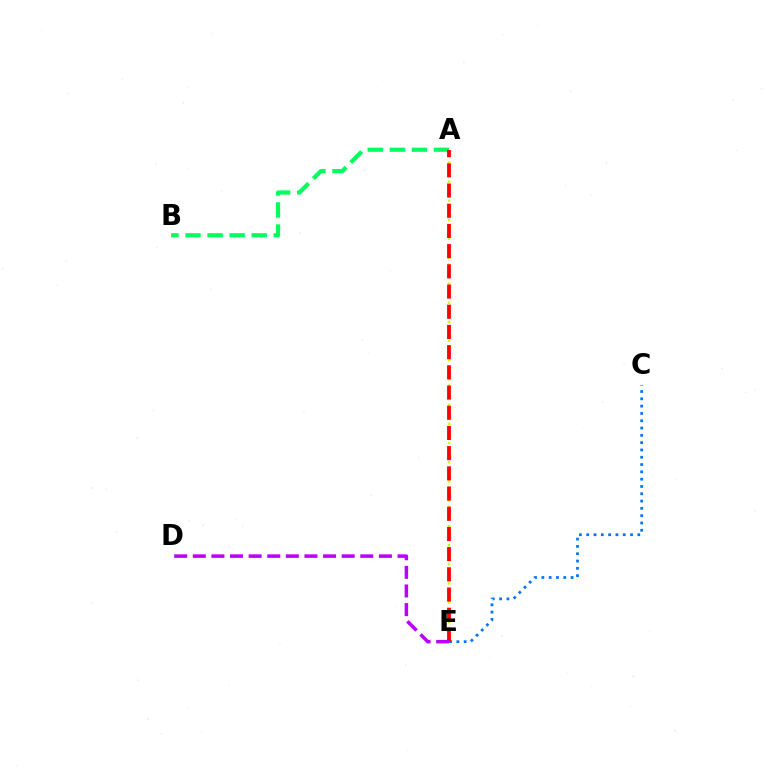{('A', 'B'): [{'color': '#00ff5c', 'line_style': 'dashed', 'thickness': 3.0}], ('C', 'E'): [{'color': '#0074ff', 'line_style': 'dotted', 'thickness': 1.98}], ('A', 'E'): [{'color': '#d1ff00', 'line_style': 'dotted', 'thickness': 1.73}, {'color': '#ff0000', 'line_style': 'dashed', 'thickness': 2.74}], ('D', 'E'): [{'color': '#b900ff', 'line_style': 'dashed', 'thickness': 2.53}]}